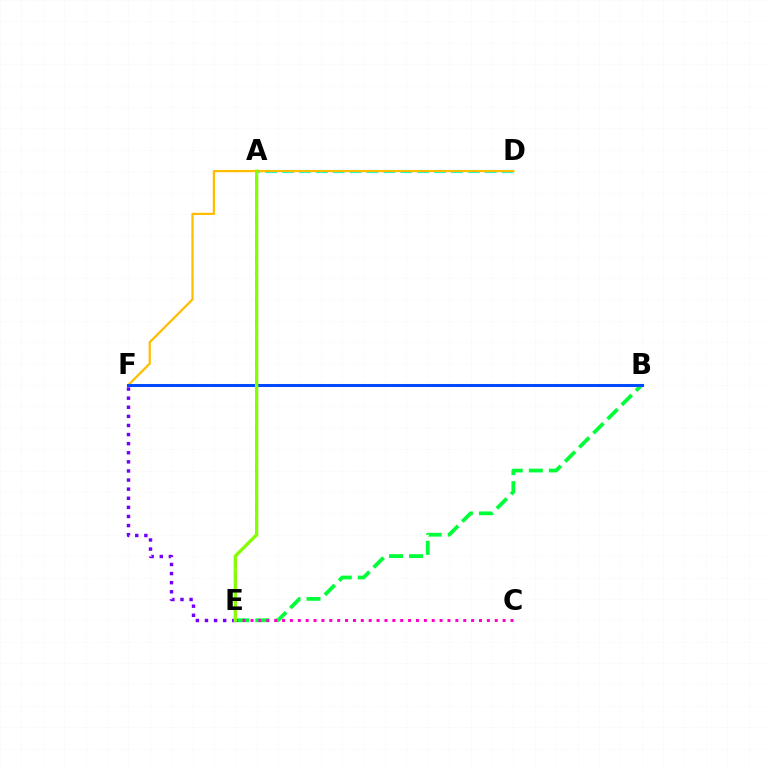{('E', 'F'): [{'color': '#7200ff', 'line_style': 'dotted', 'thickness': 2.47}], ('A', 'D'): [{'color': '#00fff6', 'line_style': 'dashed', 'thickness': 2.29}], ('D', 'F'): [{'color': '#ffbd00', 'line_style': 'solid', 'thickness': 1.62}], ('B', 'E'): [{'color': '#00ff39', 'line_style': 'dashed', 'thickness': 2.72}], ('B', 'F'): [{'color': '#004bff', 'line_style': 'solid', 'thickness': 2.18}], ('A', 'E'): [{'color': '#ff0000', 'line_style': 'dashed', 'thickness': 1.77}, {'color': '#84ff00', 'line_style': 'solid', 'thickness': 2.33}], ('C', 'E'): [{'color': '#ff00cf', 'line_style': 'dotted', 'thickness': 2.14}]}